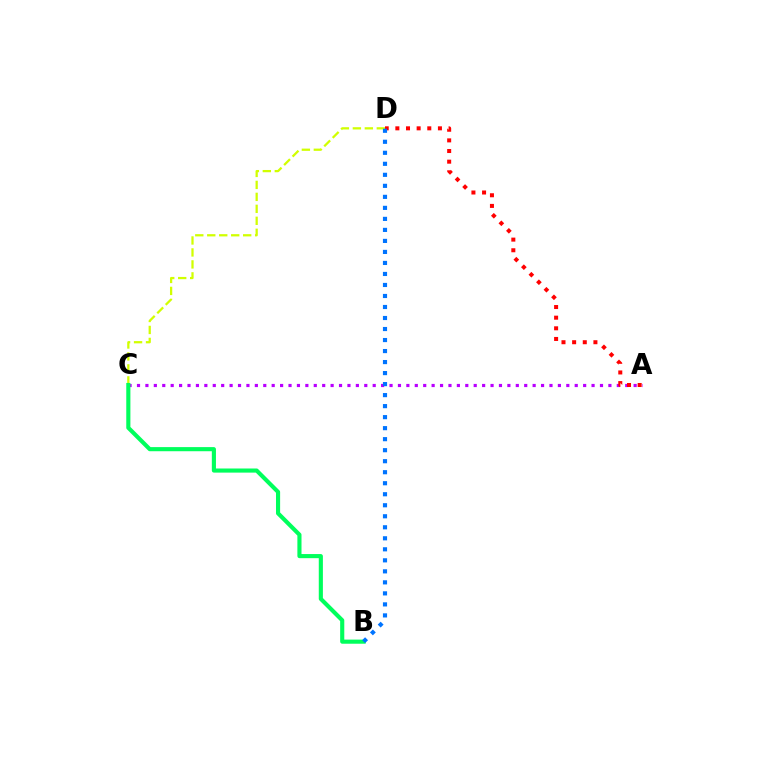{('A', 'C'): [{'color': '#b900ff', 'line_style': 'dotted', 'thickness': 2.29}], ('A', 'D'): [{'color': '#ff0000', 'line_style': 'dotted', 'thickness': 2.89}], ('C', 'D'): [{'color': '#d1ff00', 'line_style': 'dashed', 'thickness': 1.63}], ('B', 'C'): [{'color': '#00ff5c', 'line_style': 'solid', 'thickness': 2.97}], ('B', 'D'): [{'color': '#0074ff', 'line_style': 'dotted', 'thickness': 2.99}]}